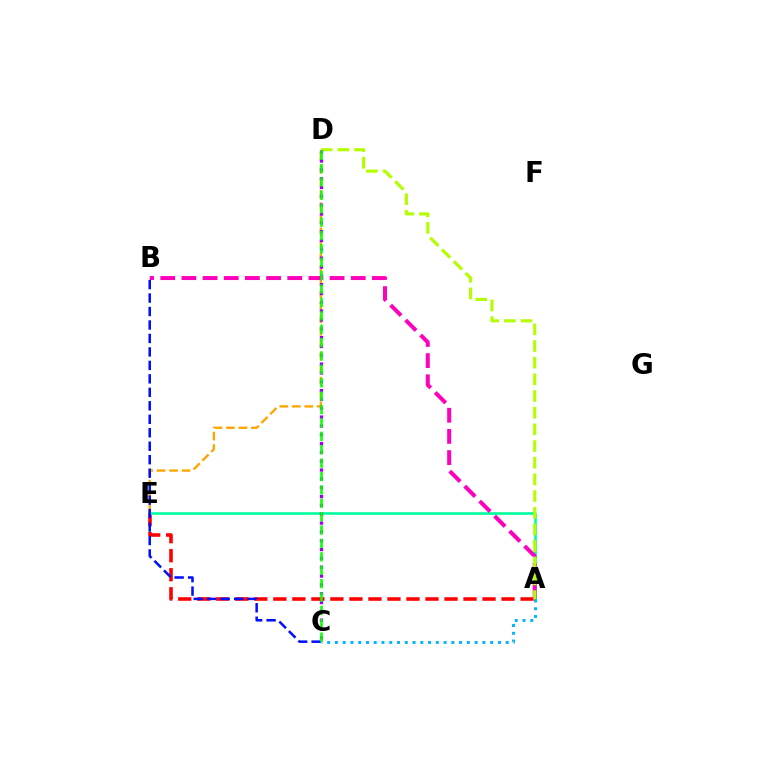{('A', 'E'): [{'color': '#ff0000', 'line_style': 'dashed', 'thickness': 2.58}, {'color': '#00ff9d', 'line_style': 'solid', 'thickness': 1.89}], ('D', 'E'): [{'color': '#ffa500', 'line_style': 'dashed', 'thickness': 1.69}], ('A', 'C'): [{'color': '#00b5ff', 'line_style': 'dotted', 'thickness': 2.11}], ('A', 'B'): [{'color': '#ff00bd', 'line_style': 'dashed', 'thickness': 2.88}], ('B', 'C'): [{'color': '#0010ff', 'line_style': 'dashed', 'thickness': 1.83}], ('A', 'D'): [{'color': '#b3ff00', 'line_style': 'dashed', 'thickness': 2.26}], ('C', 'D'): [{'color': '#9b00ff', 'line_style': 'dotted', 'thickness': 2.4}, {'color': '#08ff00', 'line_style': 'dashed', 'thickness': 1.82}]}